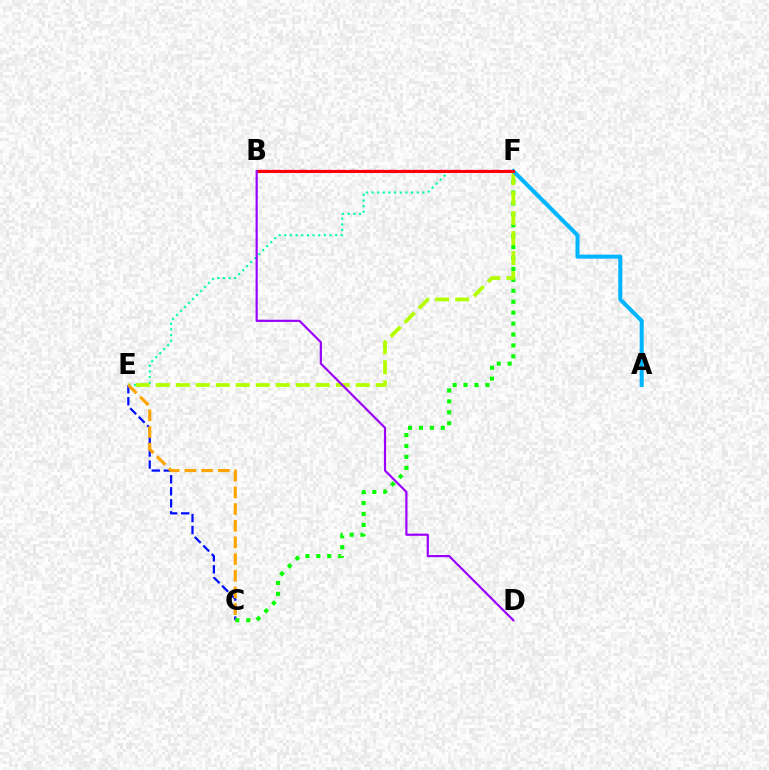{('C', 'E'): [{'color': '#0010ff', 'line_style': 'dashed', 'thickness': 1.63}, {'color': '#ffa500', 'line_style': 'dashed', 'thickness': 2.27}], ('C', 'F'): [{'color': '#08ff00', 'line_style': 'dotted', 'thickness': 2.97}], ('E', 'F'): [{'color': '#00ff9d', 'line_style': 'dotted', 'thickness': 1.54}, {'color': '#b3ff00', 'line_style': 'dashed', 'thickness': 2.72}], ('B', 'F'): [{'color': '#ff00bd', 'line_style': 'dashed', 'thickness': 1.75}, {'color': '#ff0000', 'line_style': 'solid', 'thickness': 2.19}], ('A', 'F'): [{'color': '#00b5ff', 'line_style': 'solid', 'thickness': 2.9}], ('B', 'D'): [{'color': '#9b00ff', 'line_style': 'solid', 'thickness': 1.57}]}